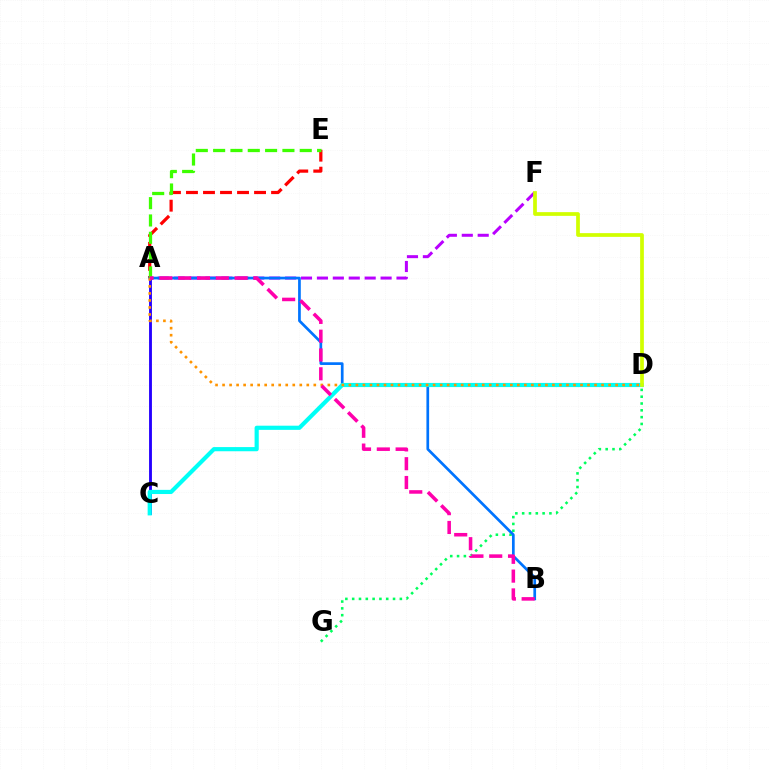{('A', 'E'): [{'color': '#ff0000', 'line_style': 'dashed', 'thickness': 2.31}, {'color': '#3dff00', 'line_style': 'dashed', 'thickness': 2.35}], ('D', 'G'): [{'color': '#00ff5c', 'line_style': 'dotted', 'thickness': 1.85}], ('A', 'F'): [{'color': '#b900ff', 'line_style': 'dashed', 'thickness': 2.16}], ('A', 'C'): [{'color': '#2500ff', 'line_style': 'solid', 'thickness': 2.06}], ('A', 'B'): [{'color': '#0074ff', 'line_style': 'solid', 'thickness': 1.95}, {'color': '#ff00ac', 'line_style': 'dashed', 'thickness': 2.55}], ('C', 'D'): [{'color': '#00fff6', 'line_style': 'solid', 'thickness': 3.0}], ('A', 'D'): [{'color': '#ff9400', 'line_style': 'dotted', 'thickness': 1.91}], ('D', 'F'): [{'color': '#d1ff00', 'line_style': 'solid', 'thickness': 2.68}]}